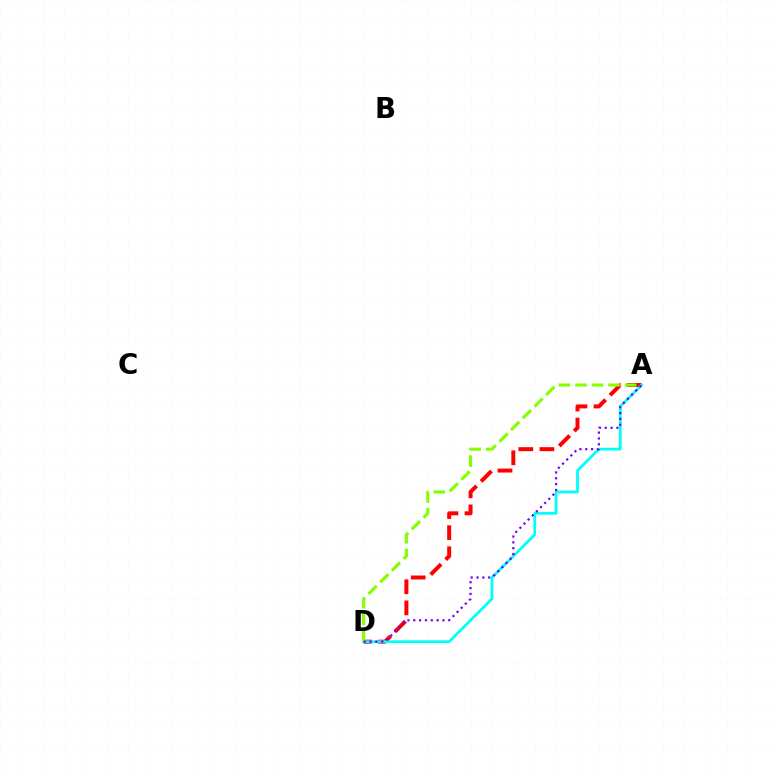{('A', 'D'): [{'color': '#ff0000', 'line_style': 'dashed', 'thickness': 2.86}, {'color': '#00fff6', 'line_style': 'solid', 'thickness': 1.99}, {'color': '#84ff00', 'line_style': 'dashed', 'thickness': 2.25}, {'color': '#7200ff', 'line_style': 'dotted', 'thickness': 1.59}]}